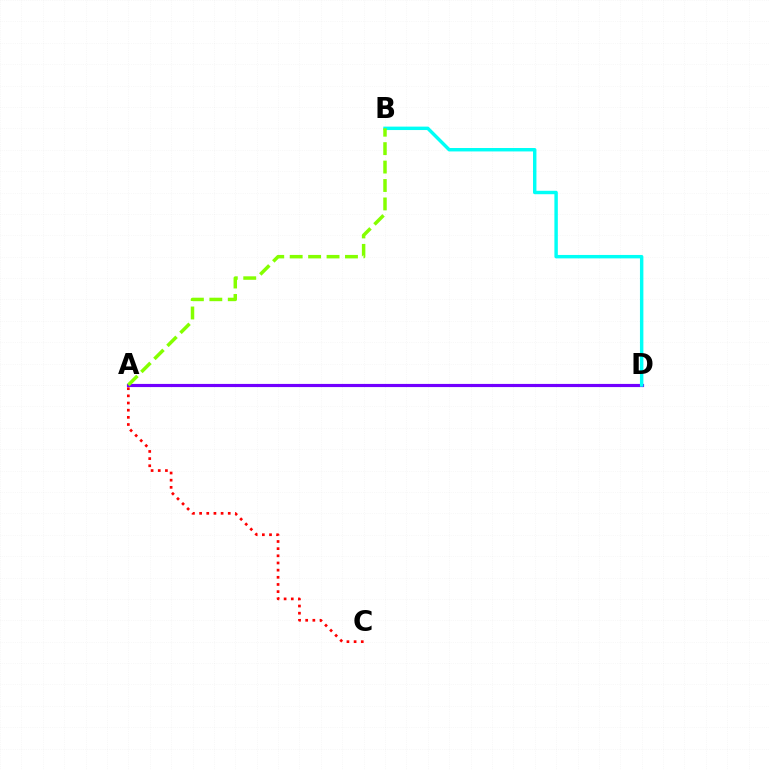{('A', 'C'): [{'color': '#ff0000', 'line_style': 'dotted', 'thickness': 1.95}], ('A', 'D'): [{'color': '#7200ff', 'line_style': 'solid', 'thickness': 2.27}], ('B', 'D'): [{'color': '#00fff6', 'line_style': 'solid', 'thickness': 2.47}], ('A', 'B'): [{'color': '#84ff00', 'line_style': 'dashed', 'thickness': 2.5}]}